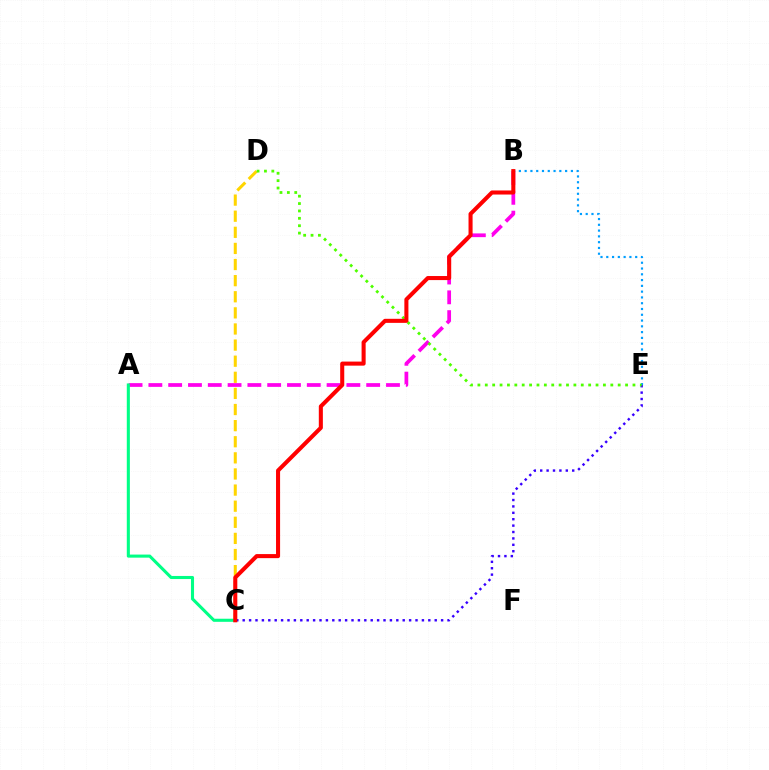{('A', 'B'): [{'color': '#ff00ed', 'line_style': 'dashed', 'thickness': 2.69}], ('B', 'E'): [{'color': '#009eff', 'line_style': 'dotted', 'thickness': 1.57}], ('C', 'D'): [{'color': '#ffd500', 'line_style': 'dashed', 'thickness': 2.19}], ('C', 'E'): [{'color': '#3700ff', 'line_style': 'dotted', 'thickness': 1.74}], ('D', 'E'): [{'color': '#4fff00', 'line_style': 'dotted', 'thickness': 2.01}], ('A', 'C'): [{'color': '#00ff86', 'line_style': 'solid', 'thickness': 2.22}], ('B', 'C'): [{'color': '#ff0000', 'line_style': 'solid', 'thickness': 2.92}]}